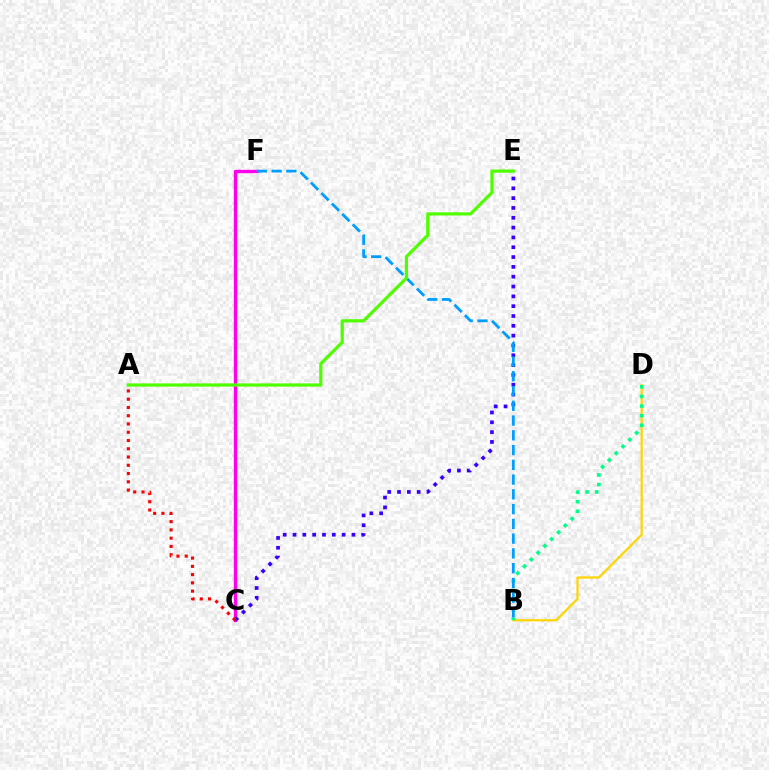{('C', 'F'): [{'color': '#ff00ed', 'line_style': 'solid', 'thickness': 2.41}], ('B', 'D'): [{'color': '#ffd500', 'line_style': 'solid', 'thickness': 1.6}, {'color': '#00ff86', 'line_style': 'dotted', 'thickness': 2.61}], ('C', 'E'): [{'color': '#3700ff', 'line_style': 'dotted', 'thickness': 2.67}], ('A', 'C'): [{'color': '#ff0000', 'line_style': 'dotted', 'thickness': 2.24}], ('B', 'F'): [{'color': '#009eff', 'line_style': 'dashed', 'thickness': 2.01}], ('A', 'E'): [{'color': '#4fff00', 'line_style': 'solid', 'thickness': 2.31}]}